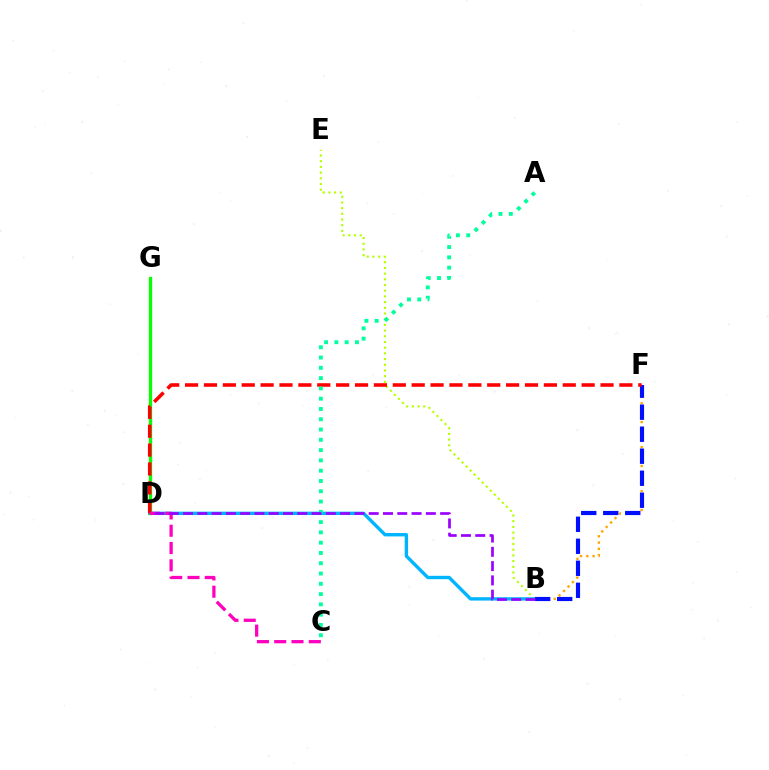{('B', 'E'): [{'color': '#b3ff00', 'line_style': 'dotted', 'thickness': 1.55}], ('B', 'D'): [{'color': '#00b5ff', 'line_style': 'solid', 'thickness': 2.43}, {'color': '#9b00ff', 'line_style': 'dashed', 'thickness': 1.94}], ('B', 'F'): [{'color': '#ffa500', 'line_style': 'dotted', 'thickness': 1.71}, {'color': '#0010ff', 'line_style': 'dashed', 'thickness': 2.99}], ('D', 'G'): [{'color': '#08ff00', 'line_style': 'solid', 'thickness': 2.36}], ('D', 'F'): [{'color': '#ff0000', 'line_style': 'dashed', 'thickness': 2.57}], ('C', 'D'): [{'color': '#ff00bd', 'line_style': 'dashed', 'thickness': 2.35}], ('A', 'C'): [{'color': '#00ff9d', 'line_style': 'dotted', 'thickness': 2.79}]}